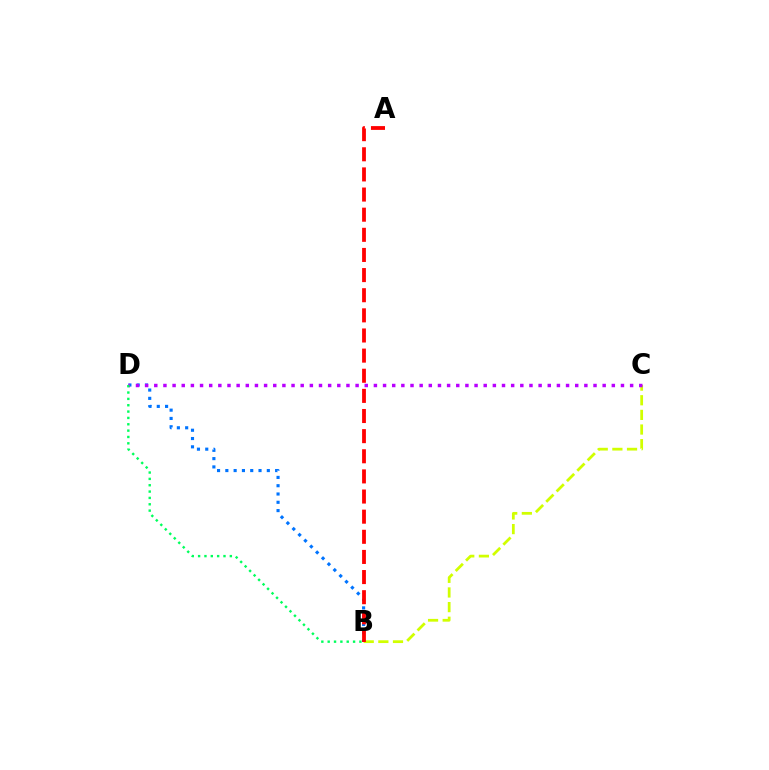{('B', 'D'): [{'color': '#0074ff', 'line_style': 'dotted', 'thickness': 2.25}, {'color': '#00ff5c', 'line_style': 'dotted', 'thickness': 1.72}], ('B', 'C'): [{'color': '#d1ff00', 'line_style': 'dashed', 'thickness': 1.99}], ('C', 'D'): [{'color': '#b900ff', 'line_style': 'dotted', 'thickness': 2.49}], ('A', 'B'): [{'color': '#ff0000', 'line_style': 'dashed', 'thickness': 2.73}]}